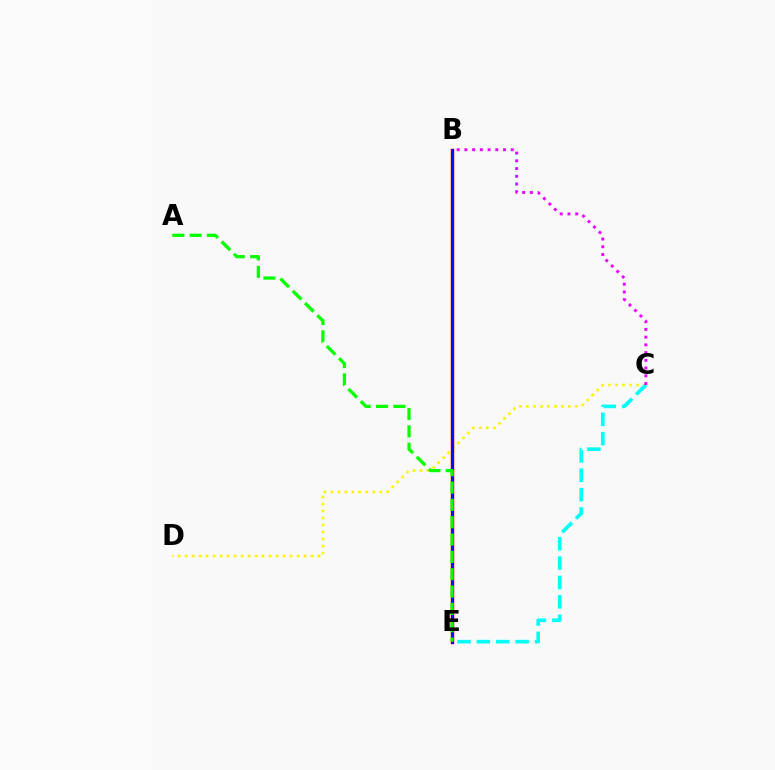{('C', 'D'): [{'color': '#fcf500', 'line_style': 'dotted', 'thickness': 1.9}], ('B', 'E'): [{'color': '#ff0000', 'line_style': 'solid', 'thickness': 2.51}, {'color': '#0010ff', 'line_style': 'solid', 'thickness': 2.15}], ('C', 'E'): [{'color': '#00fff6', 'line_style': 'dashed', 'thickness': 2.63}], ('A', 'E'): [{'color': '#08ff00', 'line_style': 'dashed', 'thickness': 2.35}], ('B', 'C'): [{'color': '#ee00ff', 'line_style': 'dotted', 'thickness': 2.1}]}